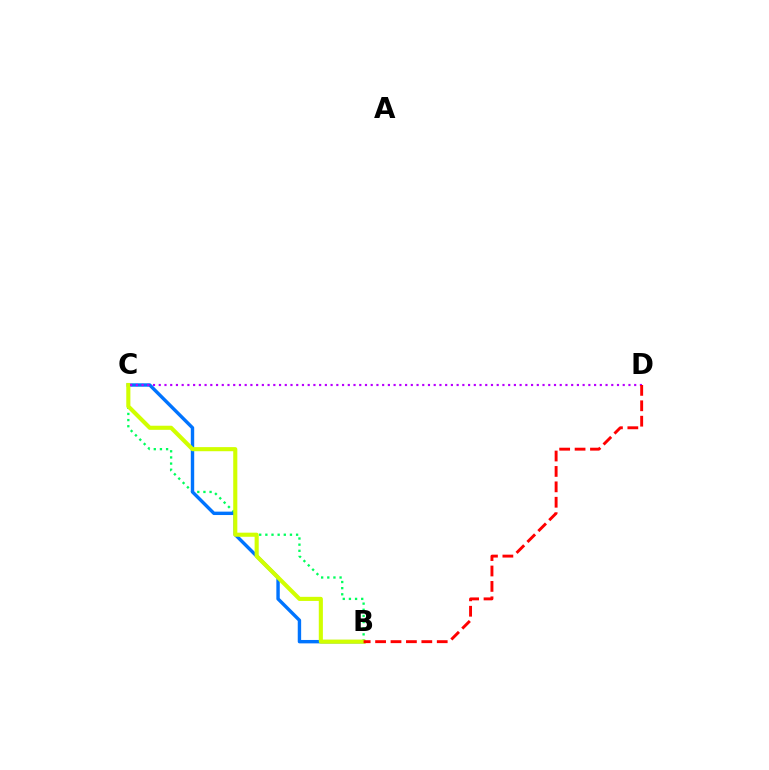{('B', 'C'): [{'color': '#00ff5c', 'line_style': 'dotted', 'thickness': 1.67}, {'color': '#0074ff', 'line_style': 'solid', 'thickness': 2.45}, {'color': '#d1ff00', 'line_style': 'solid', 'thickness': 2.96}], ('C', 'D'): [{'color': '#b900ff', 'line_style': 'dotted', 'thickness': 1.56}], ('B', 'D'): [{'color': '#ff0000', 'line_style': 'dashed', 'thickness': 2.09}]}